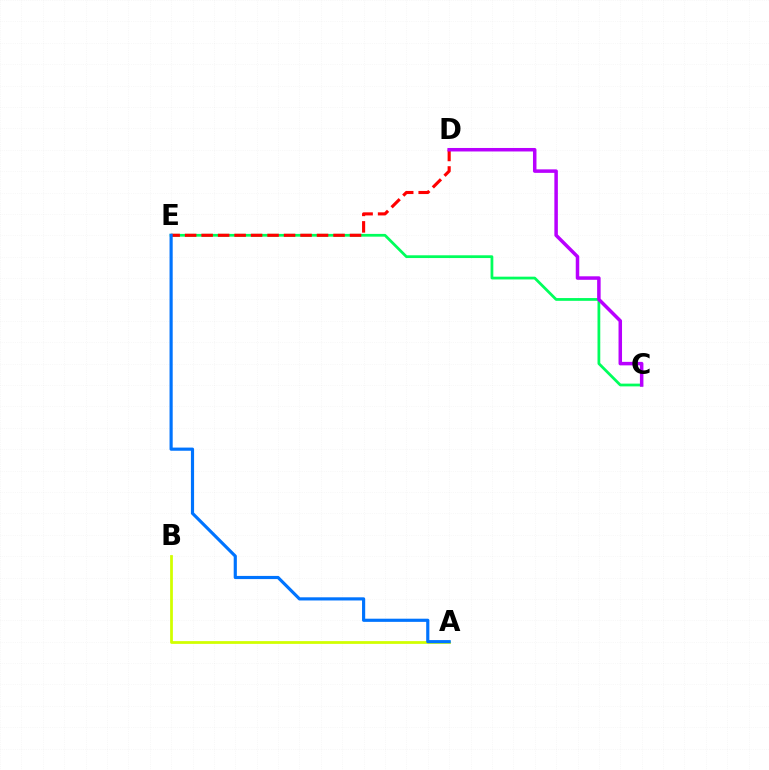{('A', 'B'): [{'color': '#d1ff00', 'line_style': 'solid', 'thickness': 1.99}], ('C', 'E'): [{'color': '#00ff5c', 'line_style': 'solid', 'thickness': 1.99}], ('D', 'E'): [{'color': '#ff0000', 'line_style': 'dashed', 'thickness': 2.24}], ('A', 'E'): [{'color': '#0074ff', 'line_style': 'solid', 'thickness': 2.28}], ('C', 'D'): [{'color': '#b900ff', 'line_style': 'solid', 'thickness': 2.52}]}